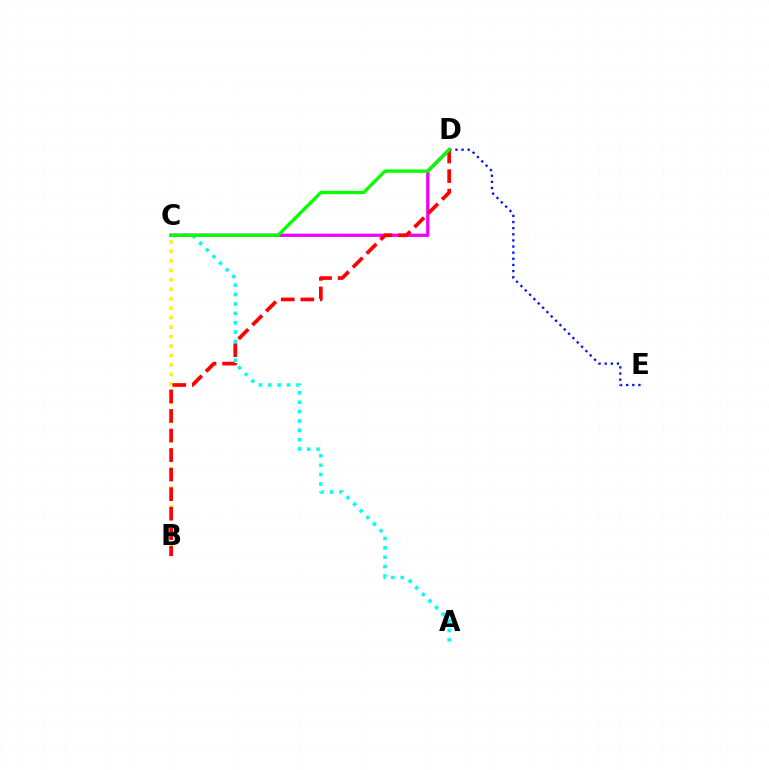{('D', 'E'): [{'color': '#0010ff', 'line_style': 'dotted', 'thickness': 1.66}], ('B', 'C'): [{'color': '#fcf500', 'line_style': 'dotted', 'thickness': 2.57}], ('A', 'C'): [{'color': '#00fff6', 'line_style': 'dotted', 'thickness': 2.55}], ('C', 'D'): [{'color': '#ee00ff', 'line_style': 'solid', 'thickness': 2.34}, {'color': '#08ff00', 'line_style': 'solid', 'thickness': 2.4}], ('B', 'D'): [{'color': '#ff0000', 'line_style': 'dashed', 'thickness': 2.66}]}